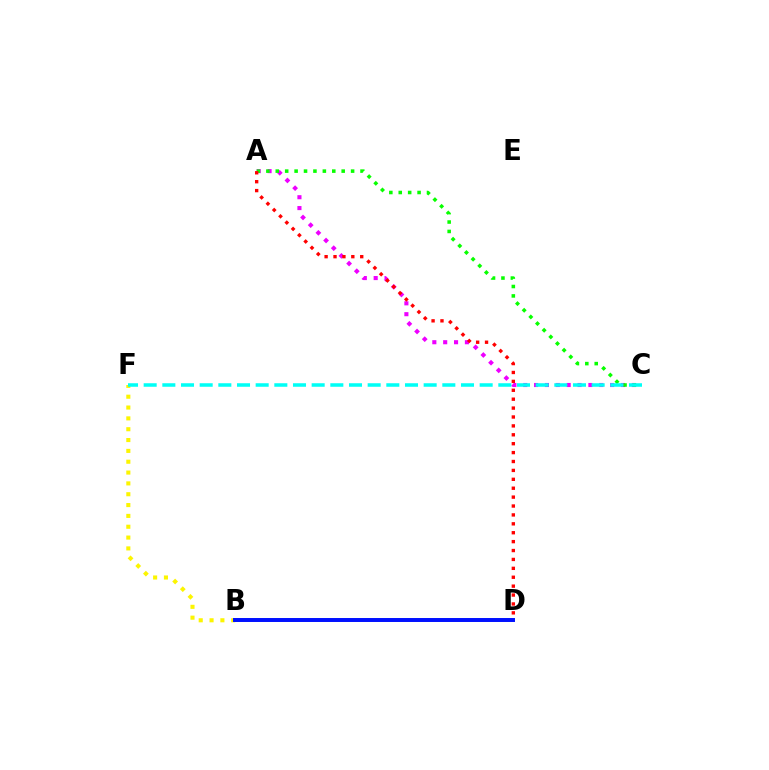{('A', 'C'): [{'color': '#ee00ff', 'line_style': 'dotted', 'thickness': 2.95}, {'color': '#08ff00', 'line_style': 'dotted', 'thickness': 2.56}], ('B', 'F'): [{'color': '#fcf500', 'line_style': 'dotted', 'thickness': 2.94}], ('A', 'D'): [{'color': '#ff0000', 'line_style': 'dotted', 'thickness': 2.42}], ('C', 'F'): [{'color': '#00fff6', 'line_style': 'dashed', 'thickness': 2.54}], ('B', 'D'): [{'color': '#0010ff', 'line_style': 'solid', 'thickness': 2.85}]}